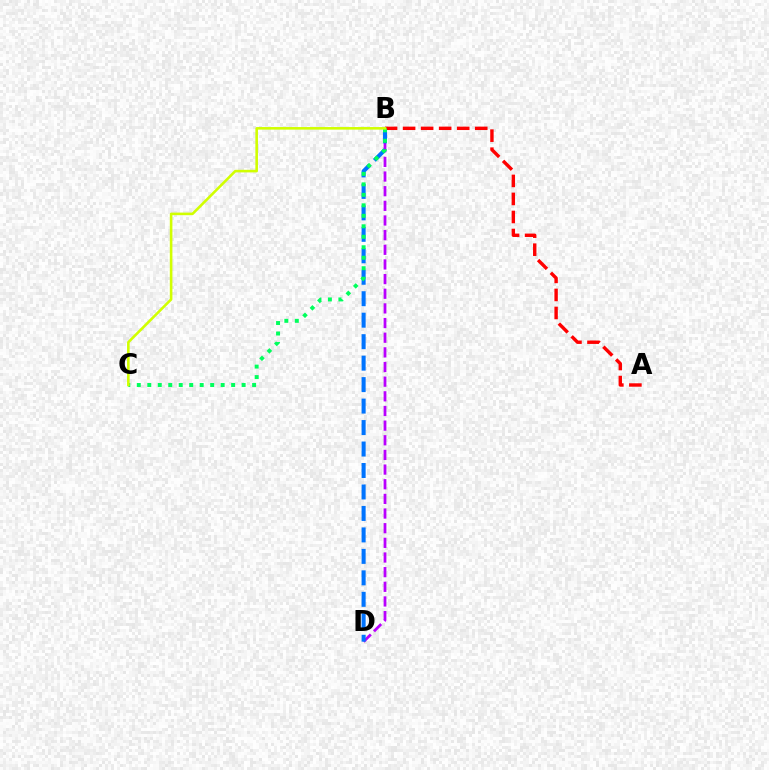{('B', 'D'): [{'color': '#b900ff', 'line_style': 'dashed', 'thickness': 1.99}, {'color': '#0074ff', 'line_style': 'dashed', 'thickness': 2.92}], ('A', 'B'): [{'color': '#ff0000', 'line_style': 'dashed', 'thickness': 2.45}], ('B', 'C'): [{'color': '#00ff5c', 'line_style': 'dotted', 'thickness': 2.85}, {'color': '#d1ff00', 'line_style': 'solid', 'thickness': 1.86}]}